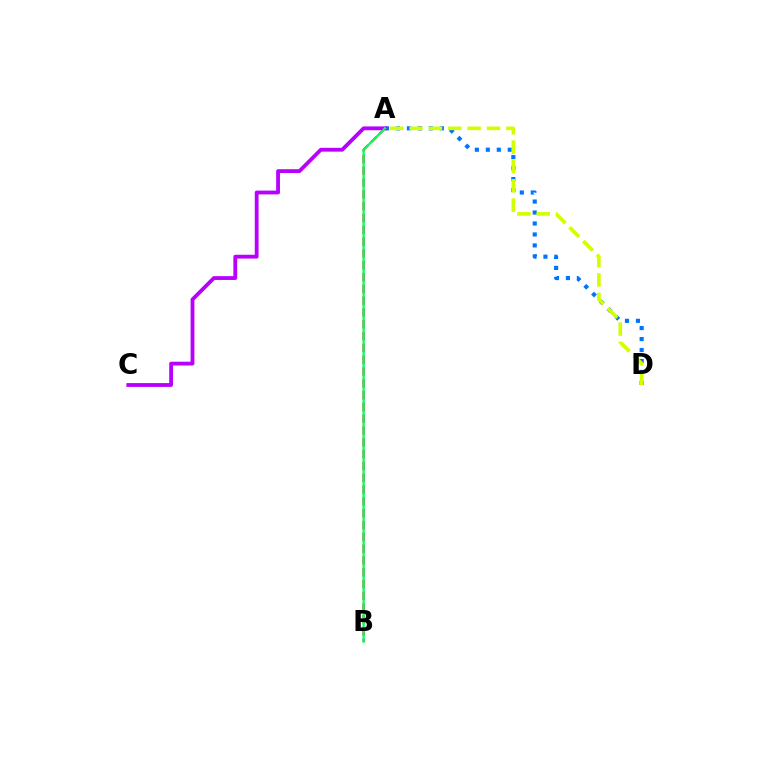{('A', 'D'): [{'color': '#0074ff', 'line_style': 'dotted', 'thickness': 2.98}, {'color': '#d1ff00', 'line_style': 'dashed', 'thickness': 2.63}], ('A', 'C'): [{'color': '#b900ff', 'line_style': 'solid', 'thickness': 2.75}], ('A', 'B'): [{'color': '#ff0000', 'line_style': 'dashed', 'thickness': 1.6}, {'color': '#00ff5c', 'line_style': 'solid', 'thickness': 1.66}]}